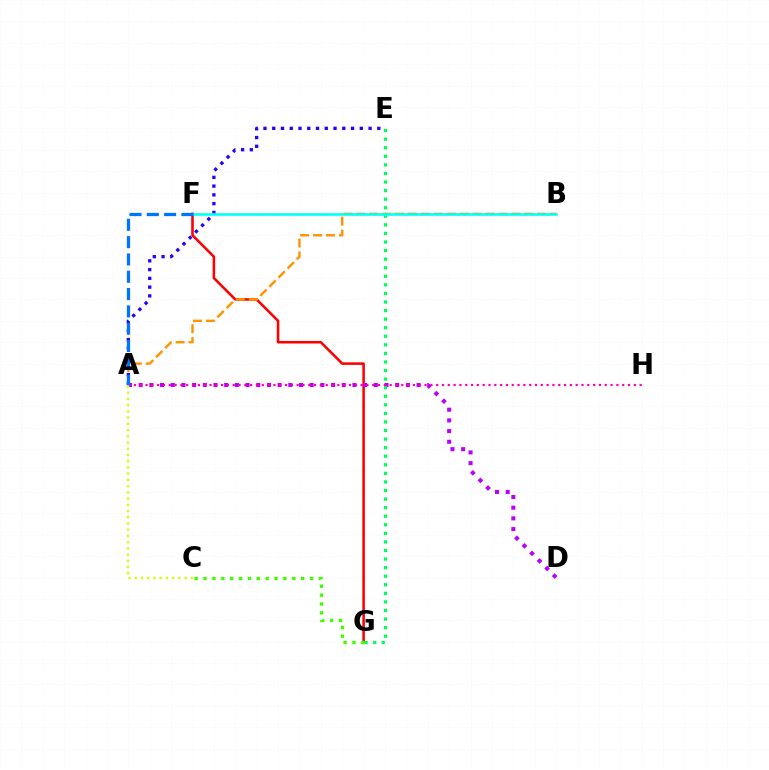{('F', 'G'): [{'color': '#ff0000', 'line_style': 'solid', 'thickness': 1.85}], ('A', 'D'): [{'color': '#b900ff', 'line_style': 'dotted', 'thickness': 2.9}], ('E', 'G'): [{'color': '#00ff5c', 'line_style': 'dotted', 'thickness': 2.33}], ('A', 'B'): [{'color': '#ff9400', 'line_style': 'dashed', 'thickness': 1.76}], ('A', 'E'): [{'color': '#2500ff', 'line_style': 'dotted', 'thickness': 2.38}], ('A', 'H'): [{'color': '#ff00ac', 'line_style': 'dotted', 'thickness': 1.58}], ('B', 'F'): [{'color': '#00fff6', 'line_style': 'solid', 'thickness': 1.86}], ('C', 'G'): [{'color': '#3dff00', 'line_style': 'dotted', 'thickness': 2.41}], ('A', 'F'): [{'color': '#0074ff', 'line_style': 'dashed', 'thickness': 2.35}], ('A', 'C'): [{'color': '#d1ff00', 'line_style': 'dotted', 'thickness': 1.69}]}